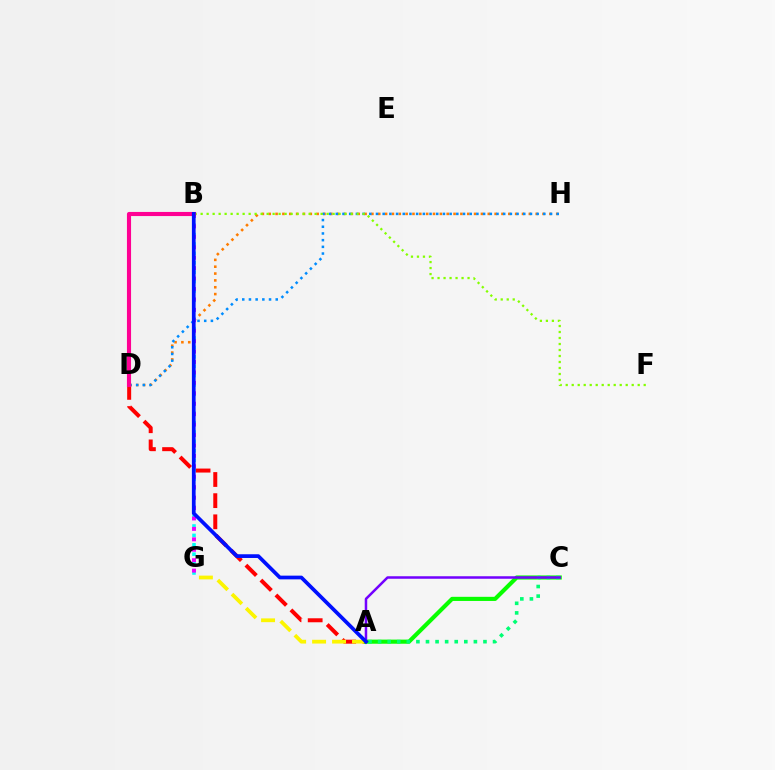{('D', 'H'): [{'color': '#ff7c00', 'line_style': 'dotted', 'thickness': 1.86}, {'color': '#008cff', 'line_style': 'dotted', 'thickness': 1.82}], ('B', 'G'): [{'color': '#00fff6', 'line_style': 'dotted', 'thickness': 2.55}, {'color': '#ee00ff', 'line_style': 'dotted', 'thickness': 2.83}], ('B', 'F'): [{'color': '#84ff00', 'line_style': 'dotted', 'thickness': 1.63}], ('A', 'D'): [{'color': '#ff0000', 'line_style': 'dashed', 'thickness': 2.87}], ('B', 'D'): [{'color': '#ff0094', 'line_style': 'solid', 'thickness': 2.96}], ('A', 'G'): [{'color': '#fcf500', 'line_style': 'dashed', 'thickness': 2.71}], ('A', 'C'): [{'color': '#08ff00', 'line_style': 'solid', 'thickness': 2.97}, {'color': '#00ff74', 'line_style': 'dotted', 'thickness': 2.6}, {'color': '#7200ff', 'line_style': 'solid', 'thickness': 1.81}], ('A', 'B'): [{'color': '#0010ff', 'line_style': 'solid', 'thickness': 2.68}]}